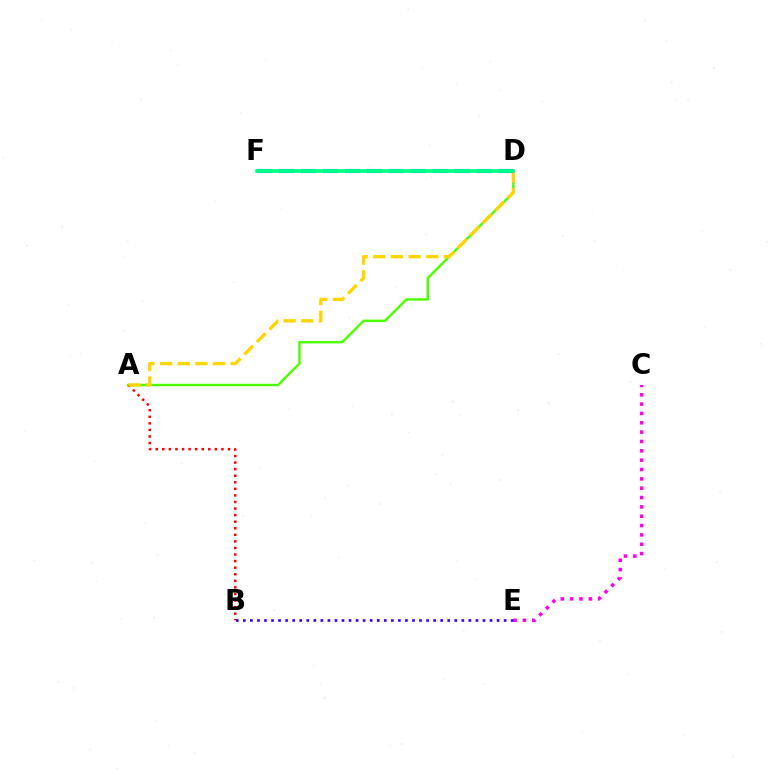{('A', 'D'): [{'color': '#4fff00', 'line_style': 'solid', 'thickness': 1.78}, {'color': '#ffd500', 'line_style': 'dashed', 'thickness': 2.4}], ('A', 'B'): [{'color': '#ff0000', 'line_style': 'dotted', 'thickness': 1.78}], ('D', 'F'): [{'color': '#009eff', 'line_style': 'dashed', 'thickness': 2.98}, {'color': '#00ff86', 'line_style': 'solid', 'thickness': 2.63}], ('C', 'E'): [{'color': '#ff00ed', 'line_style': 'dotted', 'thickness': 2.54}], ('B', 'E'): [{'color': '#3700ff', 'line_style': 'dotted', 'thickness': 1.92}]}